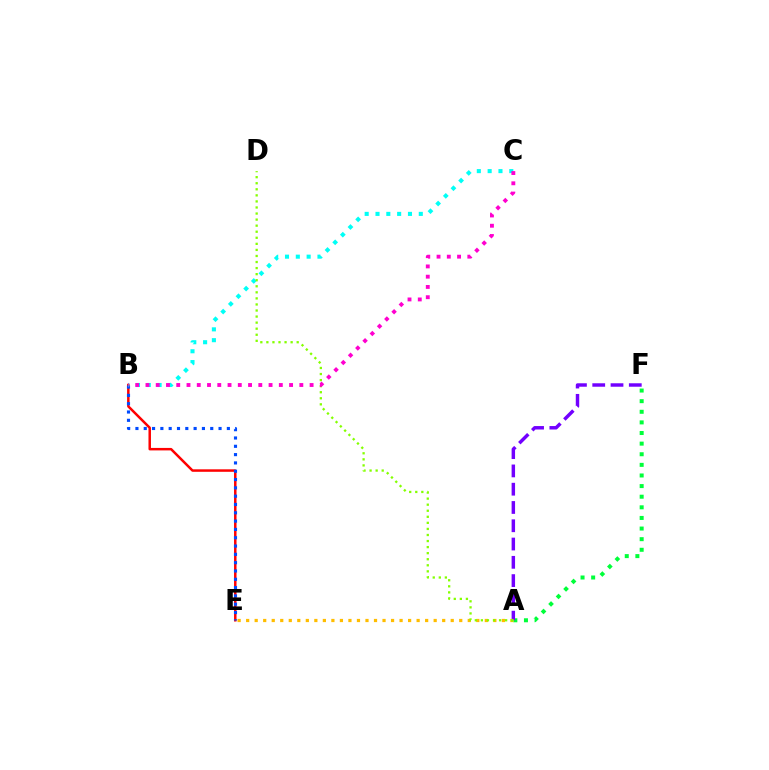{('A', 'F'): [{'color': '#00ff39', 'line_style': 'dotted', 'thickness': 2.88}, {'color': '#7200ff', 'line_style': 'dashed', 'thickness': 2.48}], ('A', 'E'): [{'color': '#ffbd00', 'line_style': 'dotted', 'thickness': 2.32}], ('B', 'E'): [{'color': '#ff0000', 'line_style': 'solid', 'thickness': 1.79}, {'color': '#004bff', 'line_style': 'dotted', 'thickness': 2.26}], ('B', 'C'): [{'color': '#00fff6', 'line_style': 'dotted', 'thickness': 2.94}, {'color': '#ff00cf', 'line_style': 'dotted', 'thickness': 2.79}], ('A', 'D'): [{'color': '#84ff00', 'line_style': 'dotted', 'thickness': 1.65}]}